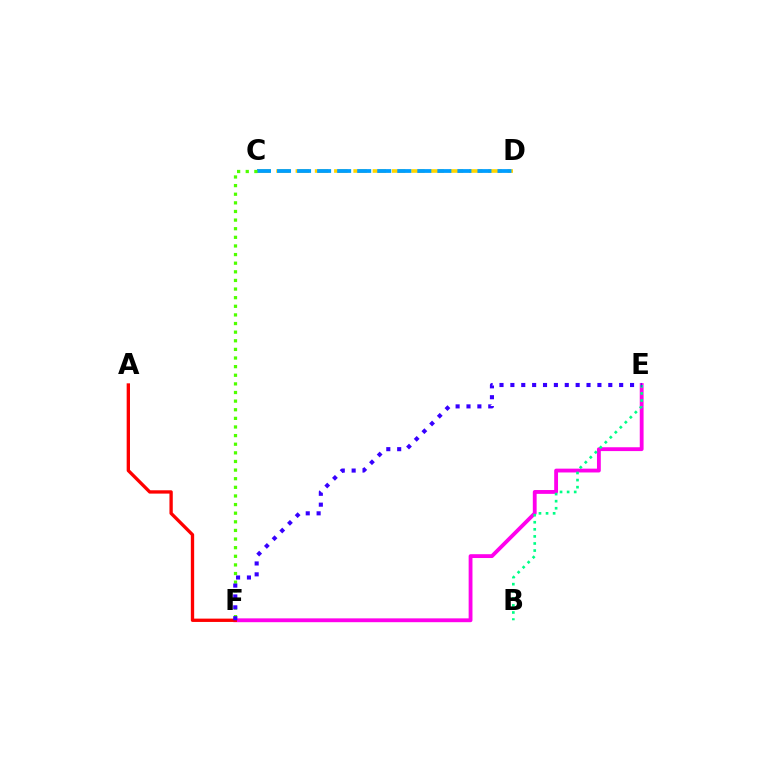{('C', 'D'): [{'color': '#ffd500', 'line_style': 'dashed', 'thickness': 2.62}, {'color': '#009eff', 'line_style': 'dashed', 'thickness': 2.72}], ('E', 'F'): [{'color': '#ff00ed', 'line_style': 'solid', 'thickness': 2.76}, {'color': '#3700ff', 'line_style': 'dotted', 'thickness': 2.96}], ('A', 'F'): [{'color': '#ff0000', 'line_style': 'solid', 'thickness': 2.4}], ('B', 'E'): [{'color': '#00ff86', 'line_style': 'dotted', 'thickness': 1.92}], ('C', 'F'): [{'color': '#4fff00', 'line_style': 'dotted', 'thickness': 2.34}]}